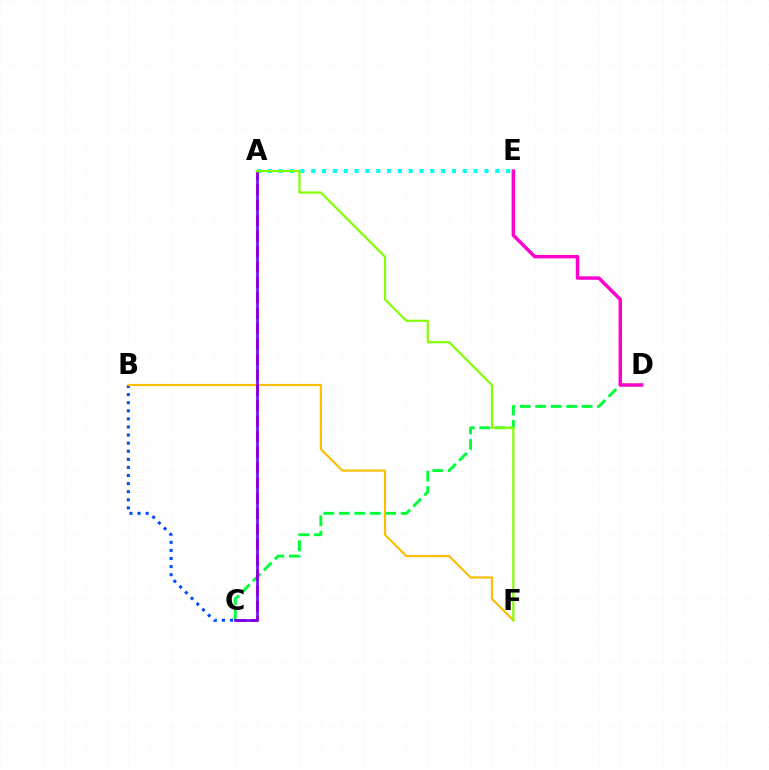{('C', 'D'): [{'color': '#00ff39', 'line_style': 'dashed', 'thickness': 2.1}], ('B', 'C'): [{'color': '#004bff', 'line_style': 'dotted', 'thickness': 2.2}], ('B', 'F'): [{'color': '#ffbd00', 'line_style': 'solid', 'thickness': 1.54}], ('A', 'E'): [{'color': '#00fff6', 'line_style': 'dotted', 'thickness': 2.94}], ('A', 'C'): [{'color': '#ff0000', 'line_style': 'dashed', 'thickness': 2.1}, {'color': '#7200ff', 'line_style': 'solid', 'thickness': 1.9}], ('D', 'E'): [{'color': '#ff00cf', 'line_style': 'solid', 'thickness': 2.49}], ('A', 'F'): [{'color': '#84ff00', 'line_style': 'solid', 'thickness': 1.57}]}